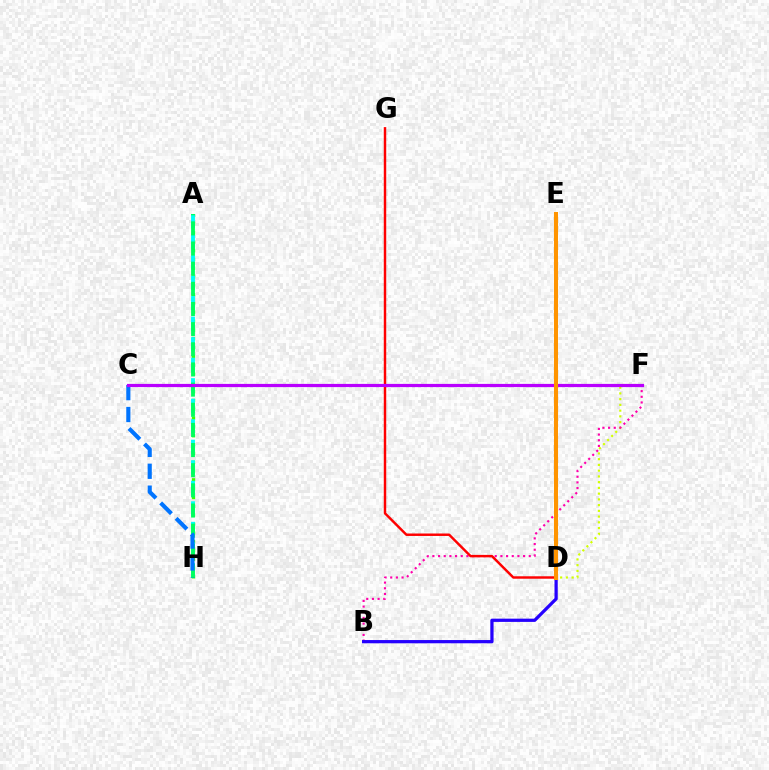{('A', 'H'): [{'color': '#3dff00', 'line_style': 'dotted', 'thickness': 2.4}, {'color': '#00fff6', 'line_style': 'dashed', 'thickness': 2.79}, {'color': '#00ff5c', 'line_style': 'dashed', 'thickness': 2.74}], ('D', 'F'): [{'color': '#d1ff00', 'line_style': 'dotted', 'thickness': 1.56}], ('B', 'F'): [{'color': '#ff00ac', 'line_style': 'dotted', 'thickness': 1.54}], ('D', 'G'): [{'color': '#ff0000', 'line_style': 'solid', 'thickness': 1.76}], ('C', 'H'): [{'color': '#0074ff', 'line_style': 'dashed', 'thickness': 2.97}], ('B', 'D'): [{'color': '#2500ff', 'line_style': 'solid', 'thickness': 2.33}], ('C', 'F'): [{'color': '#b900ff', 'line_style': 'solid', 'thickness': 2.31}], ('D', 'E'): [{'color': '#ff9400', 'line_style': 'solid', 'thickness': 2.9}]}